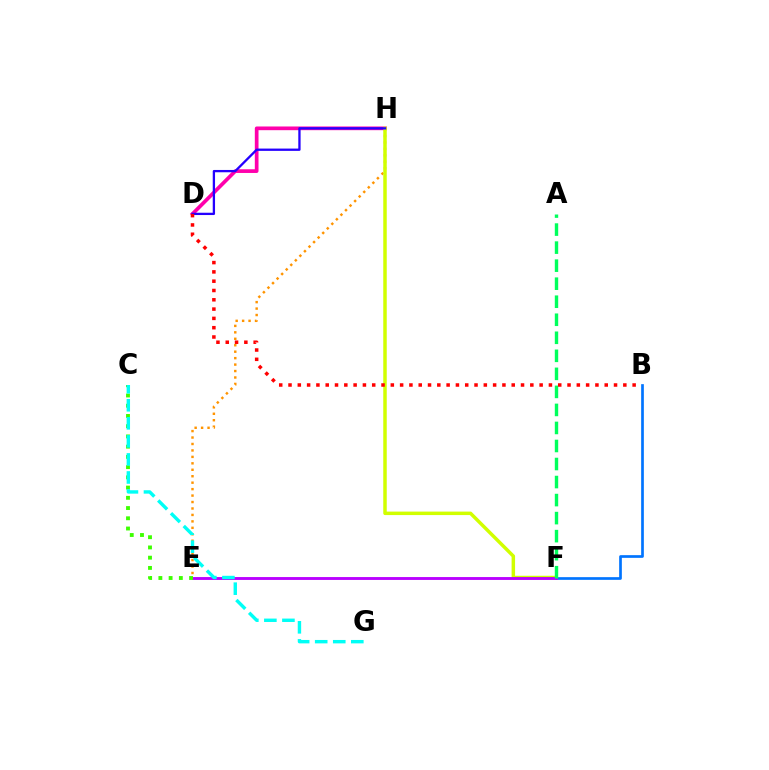{('E', 'H'): [{'color': '#ff9400', 'line_style': 'dotted', 'thickness': 1.75}], ('D', 'H'): [{'color': '#ff00ac', 'line_style': 'solid', 'thickness': 2.66}, {'color': '#2500ff', 'line_style': 'solid', 'thickness': 1.66}], ('B', 'F'): [{'color': '#0074ff', 'line_style': 'solid', 'thickness': 1.93}], ('F', 'H'): [{'color': '#d1ff00', 'line_style': 'solid', 'thickness': 2.51}], ('E', 'F'): [{'color': '#b900ff', 'line_style': 'solid', 'thickness': 2.07}], ('A', 'F'): [{'color': '#00ff5c', 'line_style': 'dashed', 'thickness': 2.45}], ('C', 'E'): [{'color': '#3dff00', 'line_style': 'dotted', 'thickness': 2.78}], ('C', 'G'): [{'color': '#00fff6', 'line_style': 'dashed', 'thickness': 2.45}], ('B', 'D'): [{'color': '#ff0000', 'line_style': 'dotted', 'thickness': 2.53}]}